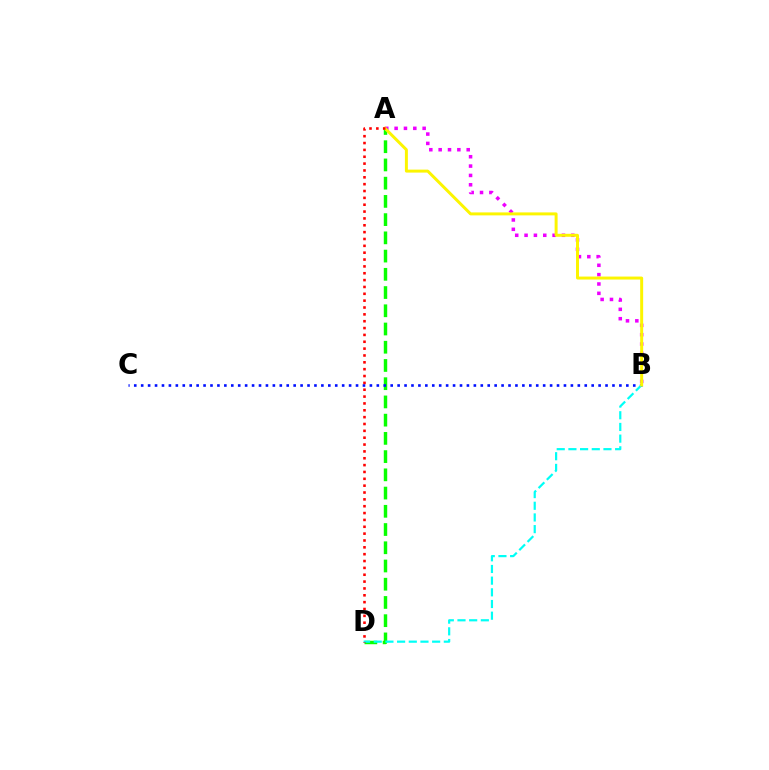{('A', 'B'): [{'color': '#ee00ff', 'line_style': 'dotted', 'thickness': 2.54}, {'color': '#fcf500', 'line_style': 'solid', 'thickness': 2.14}], ('A', 'D'): [{'color': '#08ff00', 'line_style': 'dashed', 'thickness': 2.48}, {'color': '#ff0000', 'line_style': 'dotted', 'thickness': 1.86}], ('B', 'C'): [{'color': '#0010ff', 'line_style': 'dotted', 'thickness': 1.88}], ('B', 'D'): [{'color': '#00fff6', 'line_style': 'dashed', 'thickness': 1.59}]}